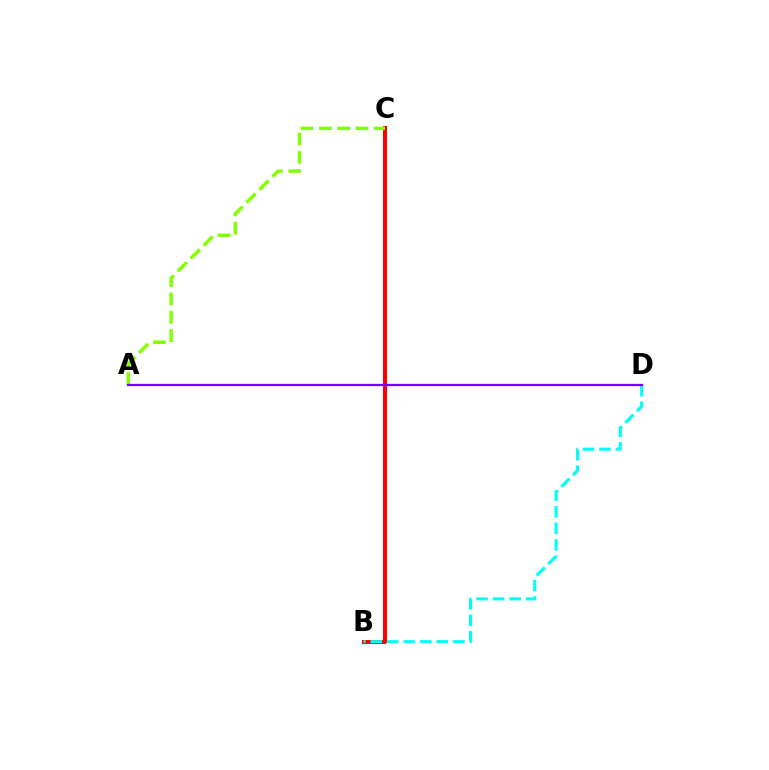{('B', 'C'): [{'color': '#ff0000', 'line_style': 'solid', 'thickness': 2.9}], ('B', 'D'): [{'color': '#00fff6', 'line_style': 'dashed', 'thickness': 2.24}], ('A', 'C'): [{'color': '#84ff00', 'line_style': 'dashed', 'thickness': 2.49}], ('A', 'D'): [{'color': '#7200ff', 'line_style': 'solid', 'thickness': 1.65}]}